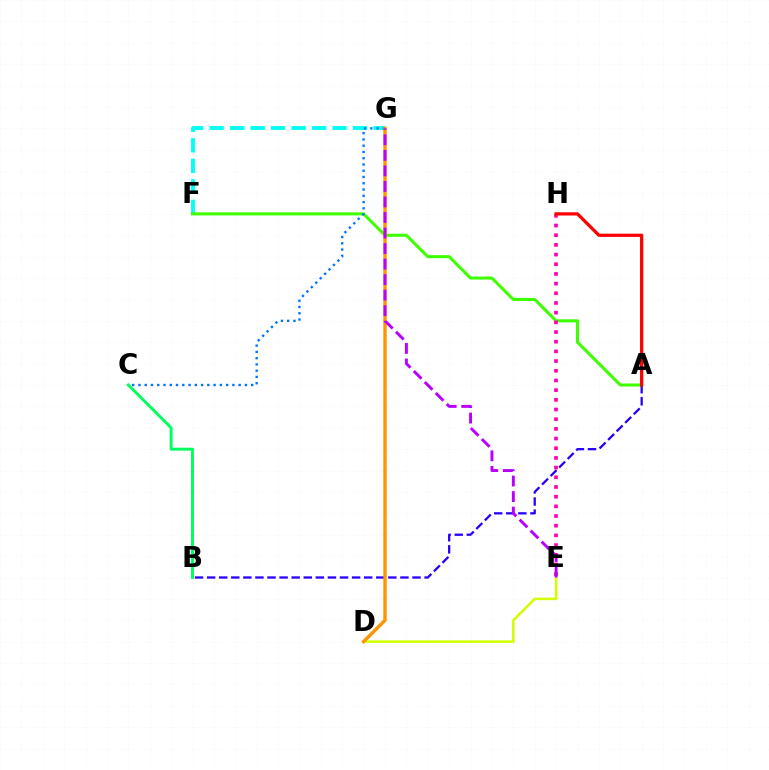{('F', 'G'): [{'color': '#00fff6', 'line_style': 'dashed', 'thickness': 2.78}], ('A', 'F'): [{'color': '#3dff00', 'line_style': 'solid', 'thickness': 2.19}], ('A', 'B'): [{'color': '#2500ff', 'line_style': 'dashed', 'thickness': 1.64}], ('E', 'H'): [{'color': '#ff00ac', 'line_style': 'dotted', 'thickness': 2.63}], ('C', 'G'): [{'color': '#0074ff', 'line_style': 'dotted', 'thickness': 1.7}], ('B', 'C'): [{'color': '#00ff5c', 'line_style': 'solid', 'thickness': 2.11}], ('D', 'E'): [{'color': '#d1ff00', 'line_style': 'solid', 'thickness': 1.83}], ('D', 'G'): [{'color': '#ff9400', 'line_style': 'solid', 'thickness': 2.43}], ('A', 'H'): [{'color': '#ff0000', 'line_style': 'solid', 'thickness': 2.34}], ('E', 'G'): [{'color': '#b900ff', 'line_style': 'dashed', 'thickness': 2.11}]}